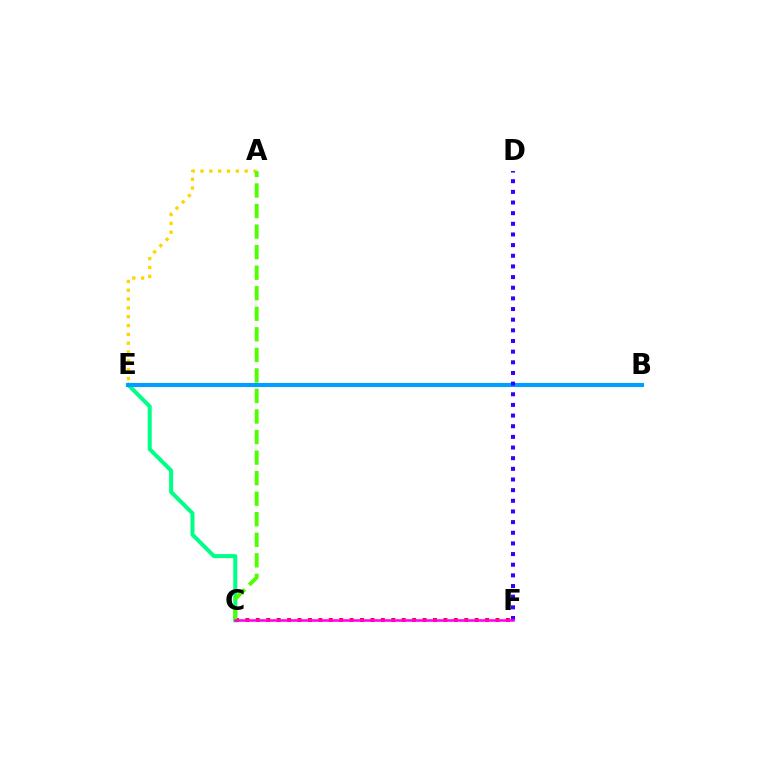{('C', 'E'): [{'color': '#00ff86', 'line_style': 'solid', 'thickness': 2.9}], ('B', 'E'): [{'color': '#009eff', 'line_style': 'solid', 'thickness': 2.93}], ('A', 'E'): [{'color': '#ffd500', 'line_style': 'dotted', 'thickness': 2.4}], ('C', 'F'): [{'color': '#ff0000', 'line_style': 'dotted', 'thickness': 2.83}, {'color': '#ff00ed', 'line_style': 'solid', 'thickness': 1.84}], ('D', 'F'): [{'color': '#3700ff', 'line_style': 'dotted', 'thickness': 2.89}], ('A', 'C'): [{'color': '#4fff00', 'line_style': 'dashed', 'thickness': 2.79}]}